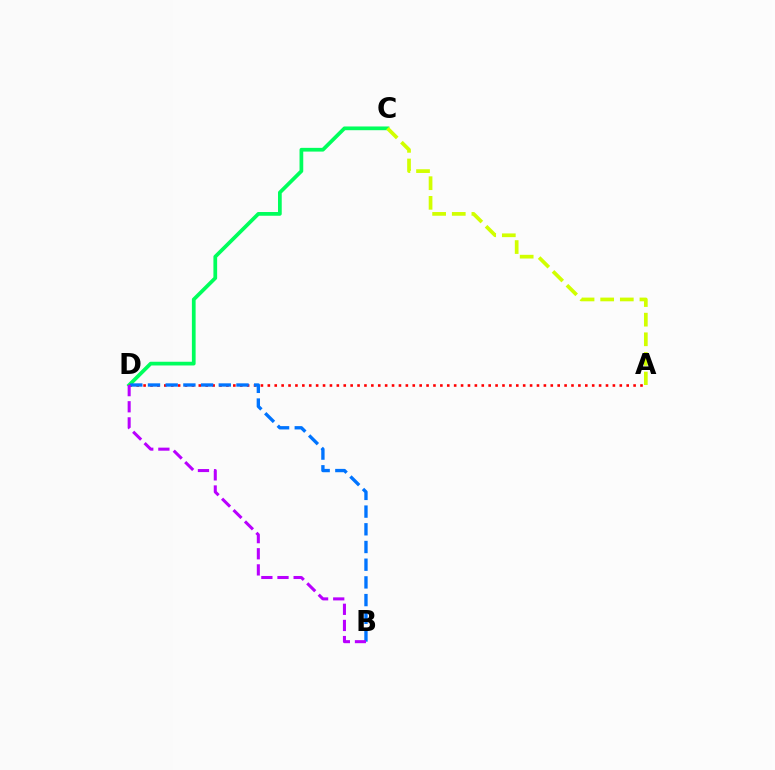{('C', 'D'): [{'color': '#00ff5c', 'line_style': 'solid', 'thickness': 2.68}], ('A', 'C'): [{'color': '#d1ff00', 'line_style': 'dashed', 'thickness': 2.67}], ('A', 'D'): [{'color': '#ff0000', 'line_style': 'dotted', 'thickness': 1.88}], ('B', 'D'): [{'color': '#0074ff', 'line_style': 'dashed', 'thickness': 2.4}, {'color': '#b900ff', 'line_style': 'dashed', 'thickness': 2.19}]}